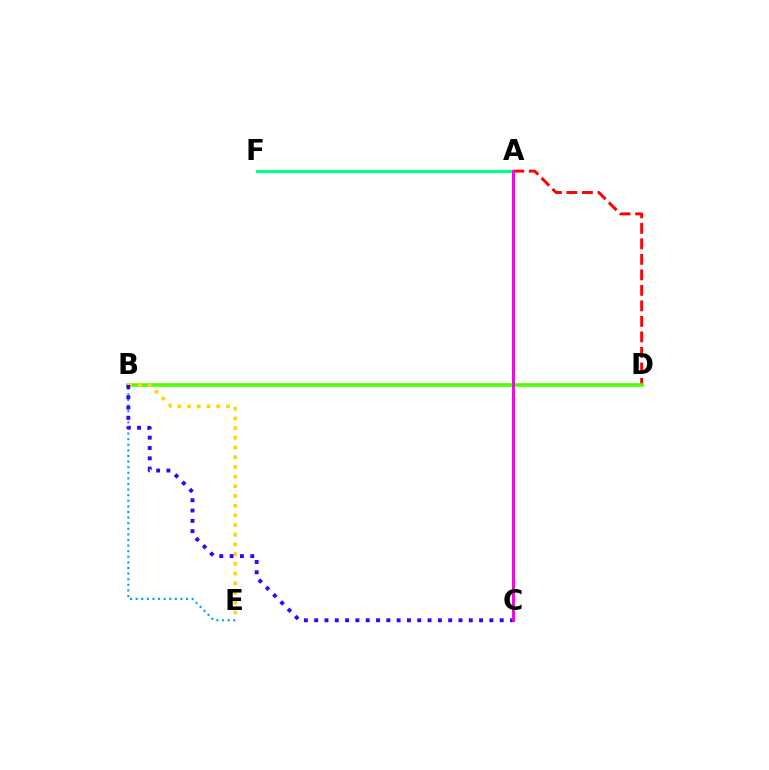{('A', 'F'): [{'color': '#00ff86', 'line_style': 'solid', 'thickness': 2.28}], ('A', 'D'): [{'color': '#ff0000', 'line_style': 'dashed', 'thickness': 2.11}], ('B', 'D'): [{'color': '#4fff00', 'line_style': 'solid', 'thickness': 2.62}], ('B', 'E'): [{'color': '#ffd500', 'line_style': 'dotted', 'thickness': 2.63}, {'color': '#009eff', 'line_style': 'dotted', 'thickness': 1.52}], ('B', 'C'): [{'color': '#3700ff', 'line_style': 'dotted', 'thickness': 2.8}], ('A', 'C'): [{'color': '#ff00ed', 'line_style': 'solid', 'thickness': 2.18}]}